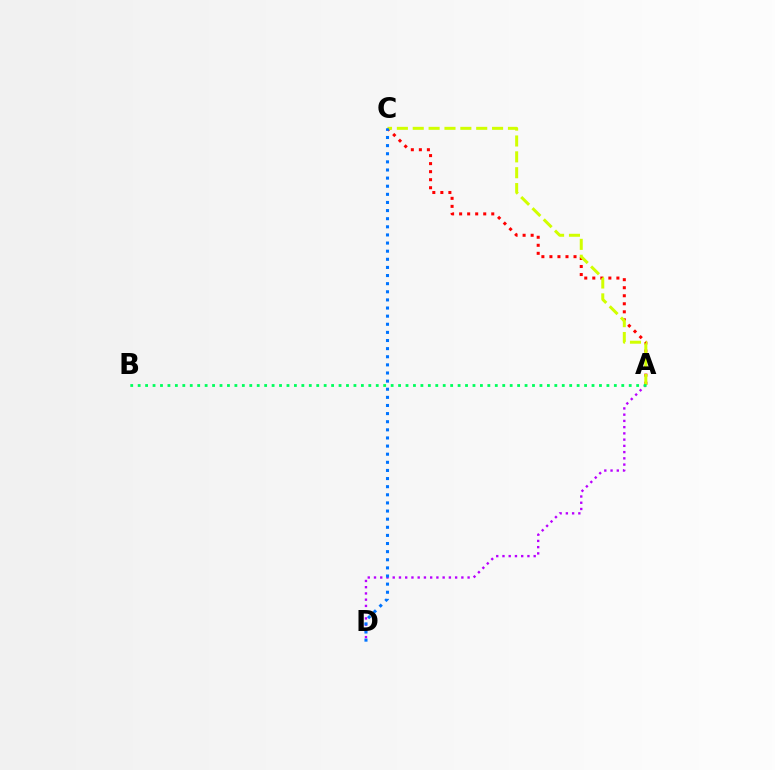{('A', 'C'): [{'color': '#ff0000', 'line_style': 'dotted', 'thickness': 2.18}, {'color': '#d1ff00', 'line_style': 'dashed', 'thickness': 2.16}], ('A', 'D'): [{'color': '#b900ff', 'line_style': 'dotted', 'thickness': 1.7}], ('C', 'D'): [{'color': '#0074ff', 'line_style': 'dotted', 'thickness': 2.21}], ('A', 'B'): [{'color': '#00ff5c', 'line_style': 'dotted', 'thickness': 2.02}]}